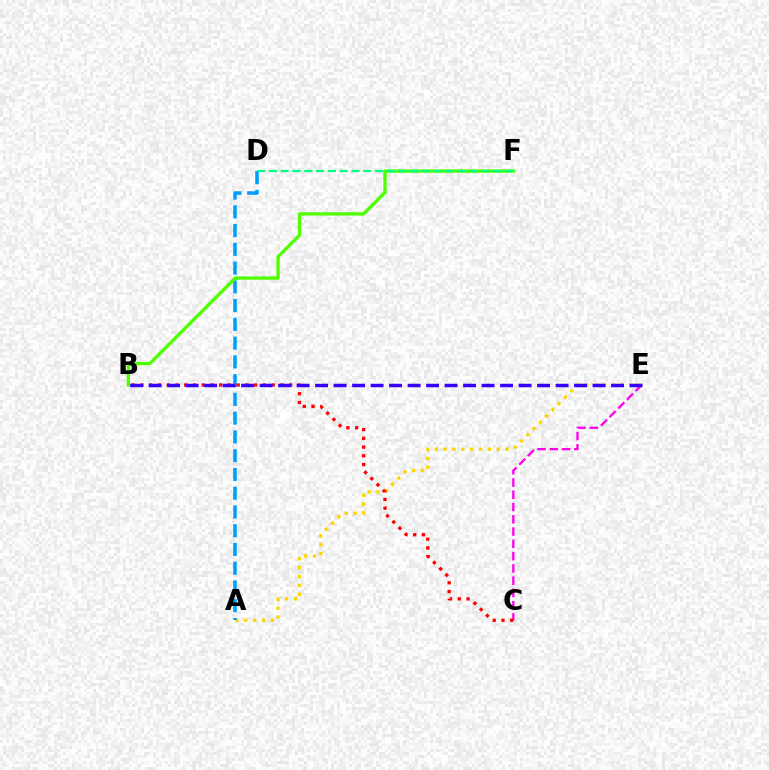{('A', 'E'): [{'color': '#ffd500', 'line_style': 'dotted', 'thickness': 2.41}], ('A', 'D'): [{'color': '#009eff', 'line_style': 'dashed', 'thickness': 2.55}], ('C', 'E'): [{'color': '#ff00ed', 'line_style': 'dashed', 'thickness': 1.67}], ('B', 'F'): [{'color': '#4fff00', 'line_style': 'solid', 'thickness': 2.39}], ('B', 'C'): [{'color': '#ff0000', 'line_style': 'dotted', 'thickness': 2.38}], ('B', 'E'): [{'color': '#3700ff', 'line_style': 'dashed', 'thickness': 2.51}], ('D', 'F'): [{'color': '#00ff86', 'line_style': 'dashed', 'thickness': 1.6}]}